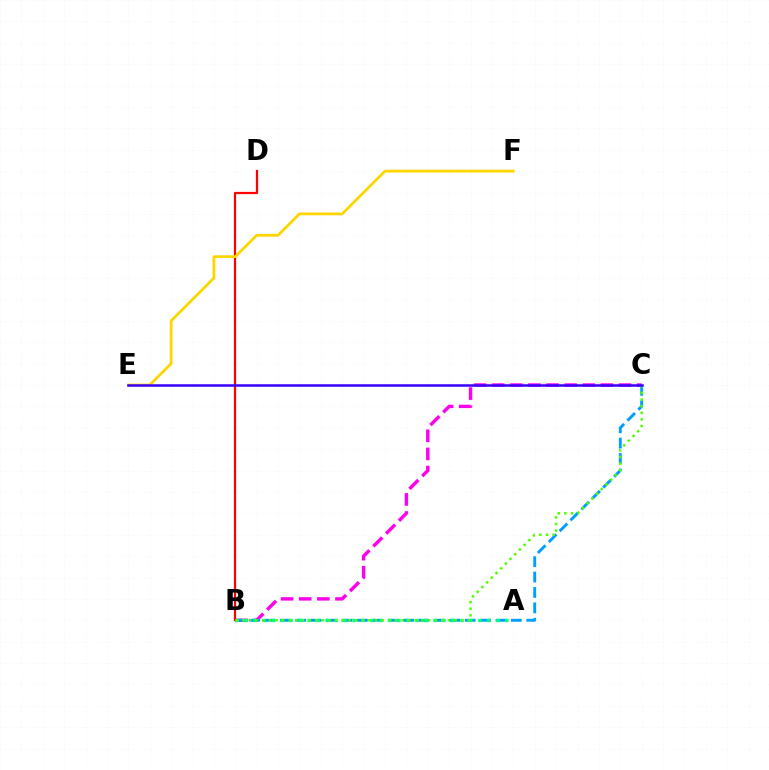{('B', 'C'): [{'color': '#ff00ed', 'line_style': 'dashed', 'thickness': 2.46}, {'color': '#009eff', 'line_style': 'dashed', 'thickness': 2.09}, {'color': '#4fff00', 'line_style': 'dotted', 'thickness': 1.8}], ('B', 'D'): [{'color': '#ff0000', 'line_style': 'solid', 'thickness': 1.61}], ('E', 'F'): [{'color': '#ffd500', 'line_style': 'solid', 'thickness': 2.0}], ('A', 'B'): [{'color': '#00ff86', 'line_style': 'dotted', 'thickness': 2.44}], ('C', 'E'): [{'color': '#3700ff', 'line_style': 'solid', 'thickness': 1.81}]}